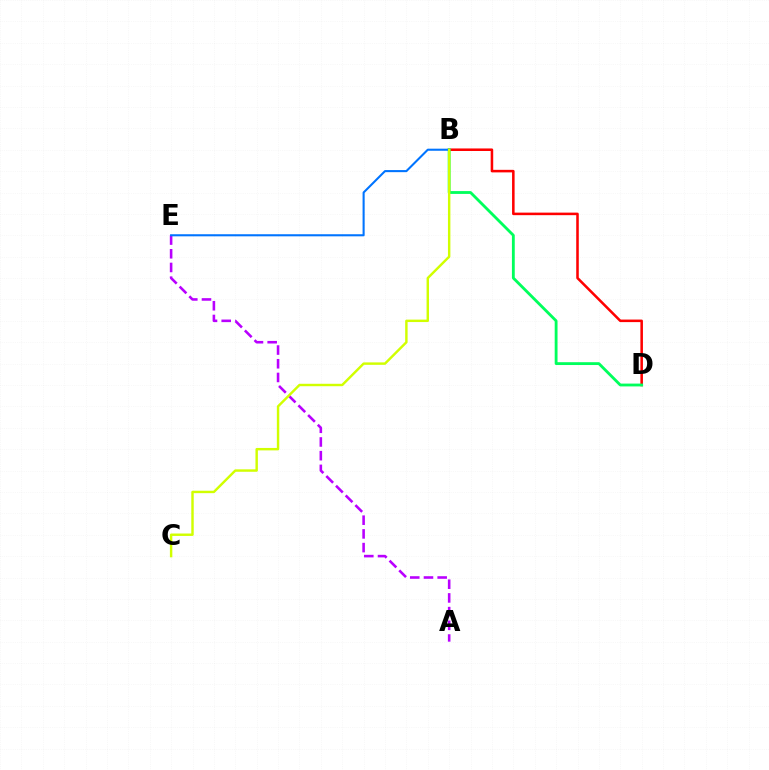{('B', 'D'): [{'color': '#ff0000', 'line_style': 'solid', 'thickness': 1.83}, {'color': '#00ff5c', 'line_style': 'solid', 'thickness': 2.04}], ('A', 'E'): [{'color': '#b900ff', 'line_style': 'dashed', 'thickness': 1.86}], ('B', 'E'): [{'color': '#0074ff', 'line_style': 'solid', 'thickness': 1.5}], ('B', 'C'): [{'color': '#d1ff00', 'line_style': 'solid', 'thickness': 1.75}]}